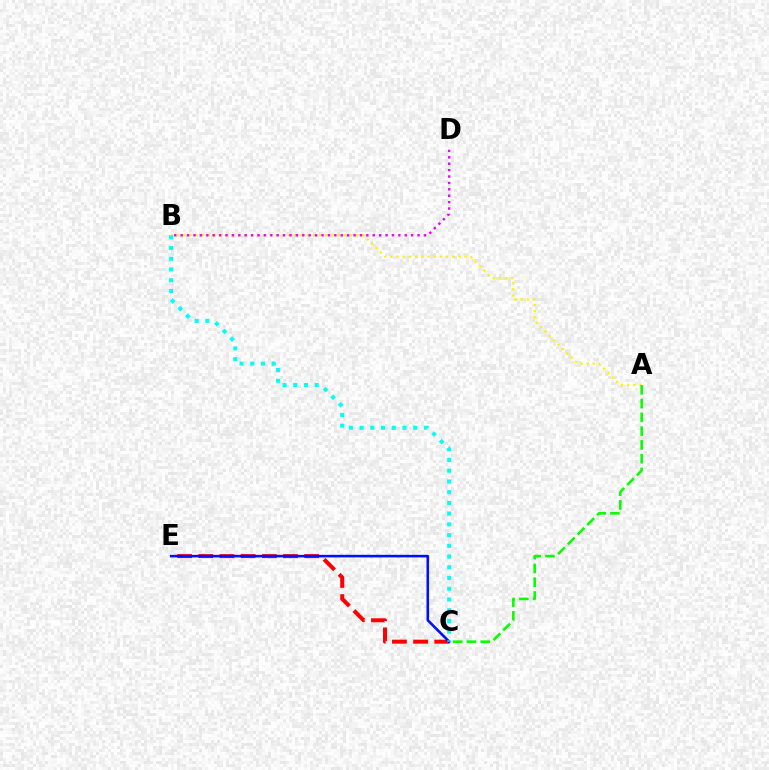{('A', 'B'): [{'color': '#fcf500', 'line_style': 'dotted', 'thickness': 1.68}], ('C', 'E'): [{'color': '#ff0000', 'line_style': 'dashed', 'thickness': 2.88}, {'color': '#0010ff', 'line_style': 'solid', 'thickness': 1.85}], ('B', 'D'): [{'color': '#ee00ff', 'line_style': 'dotted', 'thickness': 1.74}], ('A', 'C'): [{'color': '#08ff00', 'line_style': 'dashed', 'thickness': 1.87}], ('B', 'C'): [{'color': '#00fff6', 'line_style': 'dotted', 'thickness': 2.92}]}